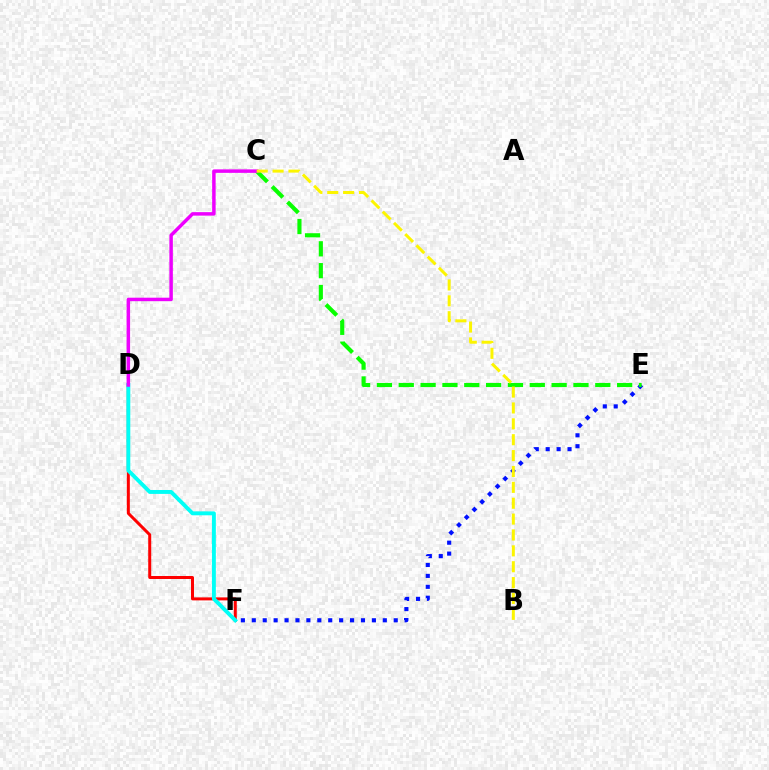{('D', 'F'): [{'color': '#ff0000', 'line_style': 'solid', 'thickness': 2.16}, {'color': '#00fff6', 'line_style': 'solid', 'thickness': 2.82}], ('E', 'F'): [{'color': '#0010ff', 'line_style': 'dotted', 'thickness': 2.97}], ('C', 'E'): [{'color': '#08ff00', 'line_style': 'dashed', 'thickness': 2.97}], ('C', 'D'): [{'color': '#ee00ff', 'line_style': 'solid', 'thickness': 2.51}], ('B', 'C'): [{'color': '#fcf500', 'line_style': 'dashed', 'thickness': 2.16}]}